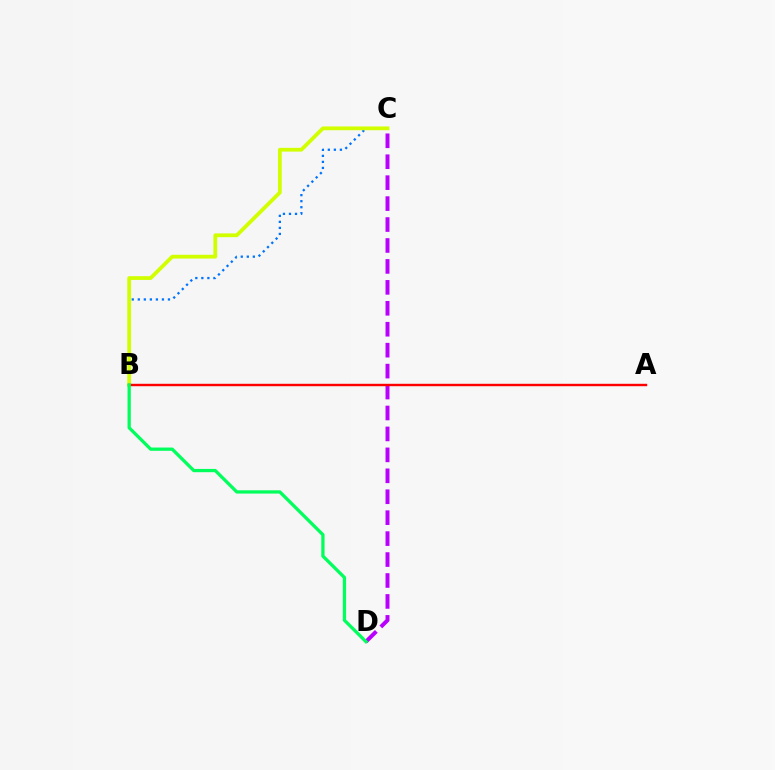{('B', 'C'): [{'color': '#0074ff', 'line_style': 'dotted', 'thickness': 1.64}, {'color': '#d1ff00', 'line_style': 'solid', 'thickness': 2.72}], ('C', 'D'): [{'color': '#b900ff', 'line_style': 'dashed', 'thickness': 2.84}], ('A', 'B'): [{'color': '#ff0000', 'line_style': 'solid', 'thickness': 1.74}], ('B', 'D'): [{'color': '#00ff5c', 'line_style': 'solid', 'thickness': 2.35}]}